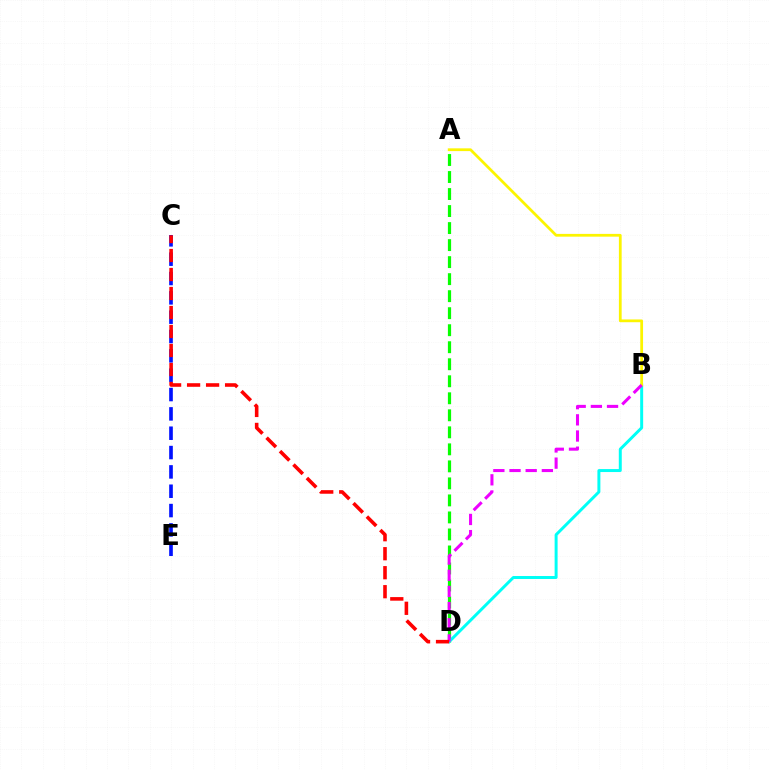{('A', 'D'): [{'color': '#08ff00', 'line_style': 'dashed', 'thickness': 2.31}], ('B', 'D'): [{'color': '#00fff6', 'line_style': 'solid', 'thickness': 2.14}, {'color': '#ee00ff', 'line_style': 'dashed', 'thickness': 2.2}], ('A', 'B'): [{'color': '#fcf500', 'line_style': 'solid', 'thickness': 1.99}], ('C', 'E'): [{'color': '#0010ff', 'line_style': 'dashed', 'thickness': 2.63}], ('C', 'D'): [{'color': '#ff0000', 'line_style': 'dashed', 'thickness': 2.58}]}